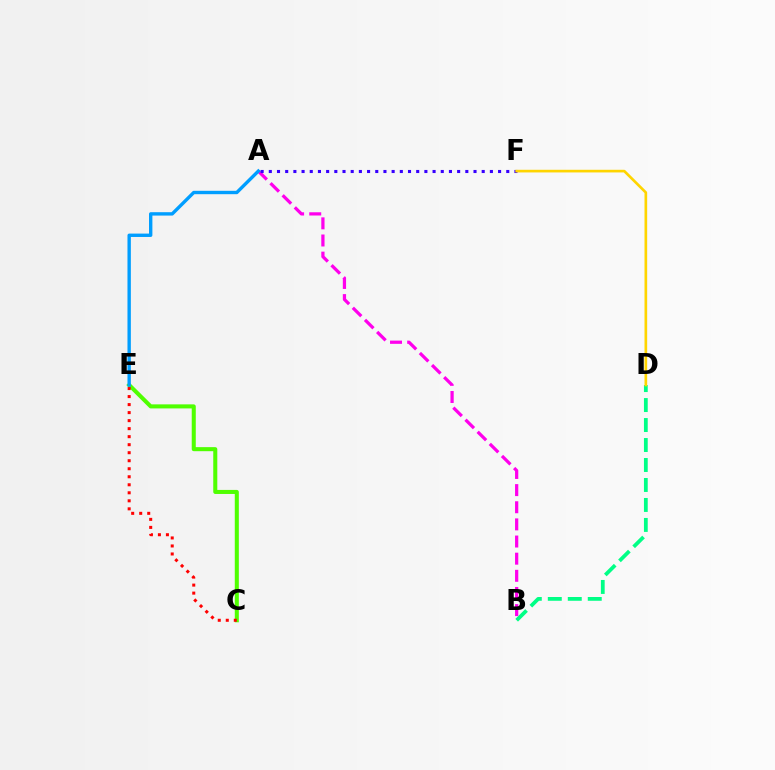{('B', 'D'): [{'color': '#00ff86', 'line_style': 'dashed', 'thickness': 2.71}], ('A', 'B'): [{'color': '#ff00ed', 'line_style': 'dashed', 'thickness': 2.33}], ('C', 'E'): [{'color': '#4fff00', 'line_style': 'solid', 'thickness': 2.92}, {'color': '#ff0000', 'line_style': 'dotted', 'thickness': 2.18}], ('A', 'F'): [{'color': '#3700ff', 'line_style': 'dotted', 'thickness': 2.22}], ('A', 'E'): [{'color': '#009eff', 'line_style': 'solid', 'thickness': 2.43}], ('D', 'F'): [{'color': '#ffd500', 'line_style': 'solid', 'thickness': 1.91}]}